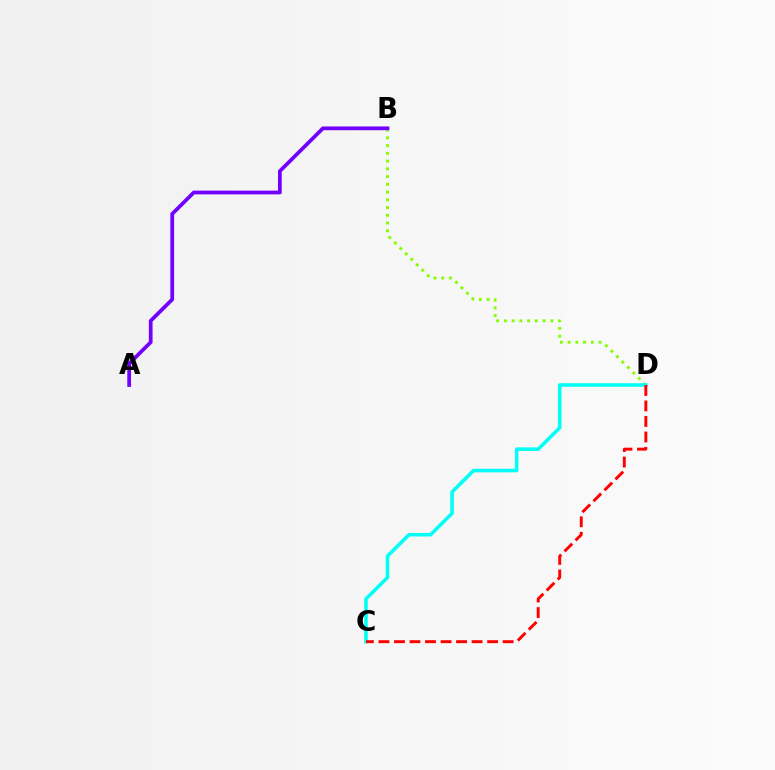{('B', 'D'): [{'color': '#84ff00', 'line_style': 'dotted', 'thickness': 2.1}], ('A', 'B'): [{'color': '#7200ff', 'line_style': 'solid', 'thickness': 2.7}], ('C', 'D'): [{'color': '#00fff6', 'line_style': 'solid', 'thickness': 2.56}, {'color': '#ff0000', 'line_style': 'dashed', 'thickness': 2.11}]}